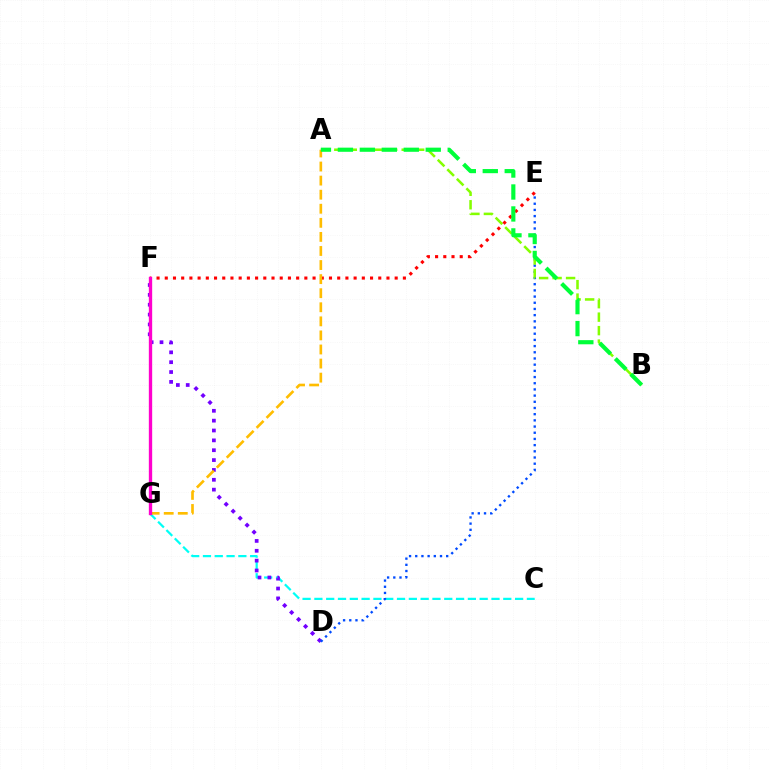{('C', 'G'): [{'color': '#00fff6', 'line_style': 'dashed', 'thickness': 1.6}], ('D', 'F'): [{'color': '#7200ff', 'line_style': 'dotted', 'thickness': 2.68}], ('D', 'E'): [{'color': '#004bff', 'line_style': 'dotted', 'thickness': 1.68}], ('A', 'B'): [{'color': '#84ff00', 'line_style': 'dashed', 'thickness': 1.83}, {'color': '#00ff39', 'line_style': 'dashed', 'thickness': 2.98}], ('E', 'F'): [{'color': '#ff0000', 'line_style': 'dotted', 'thickness': 2.23}], ('A', 'G'): [{'color': '#ffbd00', 'line_style': 'dashed', 'thickness': 1.91}], ('F', 'G'): [{'color': '#ff00cf', 'line_style': 'solid', 'thickness': 2.4}]}